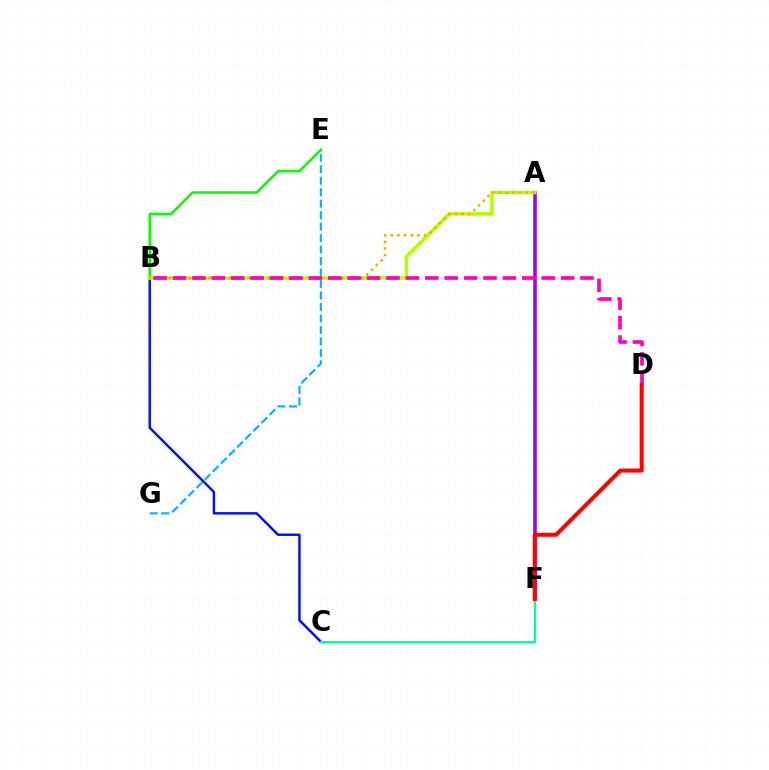{('B', 'E'): [{'color': '#08ff00', 'line_style': 'solid', 'thickness': 1.84}], ('A', 'F'): [{'color': '#9b00ff', 'line_style': 'solid', 'thickness': 2.57}], ('B', 'C'): [{'color': '#0010ff', 'line_style': 'solid', 'thickness': 1.77}], ('C', 'F'): [{'color': '#00ff9d', 'line_style': 'solid', 'thickness': 1.62}], ('E', 'G'): [{'color': '#00b5ff', 'line_style': 'dashed', 'thickness': 1.56}], ('A', 'B'): [{'color': '#b3ff00', 'line_style': 'solid', 'thickness': 2.54}, {'color': '#ffa500', 'line_style': 'dotted', 'thickness': 1.8}], ('B', 'D'): [{'color': '#ff00bd', 'line_style': 'dashed', 'thickness': 2.64}], ('D', 'F'): [{'color': '#ff0000', 'line_style': 'solid', 'thickness': 2.91}]}